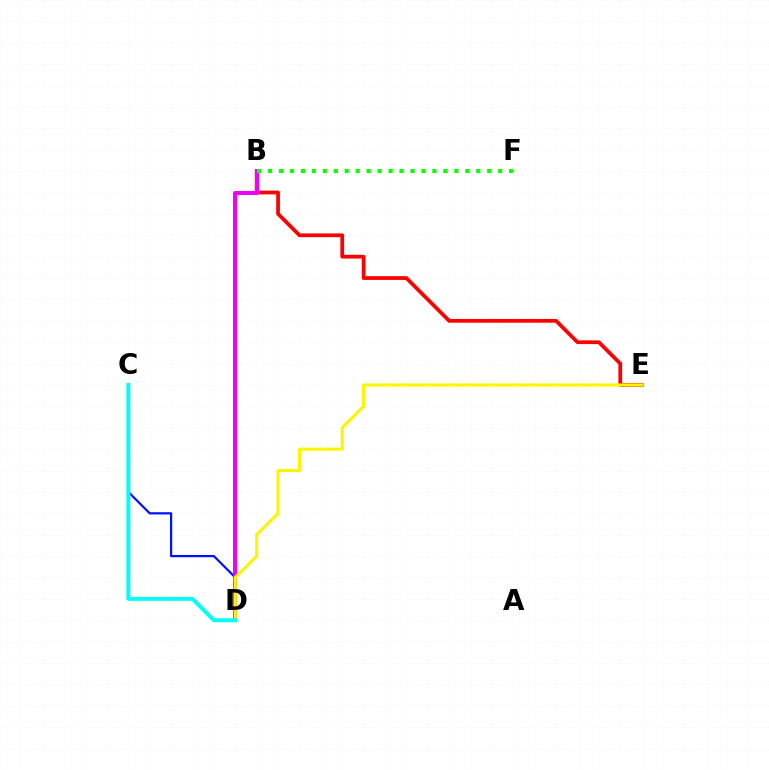{('B', 'E'): [{'color': '#ff0000', 'line_style': 'solid', 'thickness': 2.69}], ('C', 'D'): [{'color': '#0010ff', 'line_style': 'solid', 'thickness': 1.59}, {'color': '#00fff6', 'line_style': 'solid', 'thickness': 2.82}], ('B', 'D'): [{'color': '#ee00ff', 'line_style': 'solid', 'thickness': 2.87}], ('B', 'F'): [{'color': '#08ff00', 'line_style': 'dotted', 'thickness': 2.98}], ('D', 'E'): [{'color': '#fcf500', 'line_style': 'solid', 'thickness': 2.24}]}